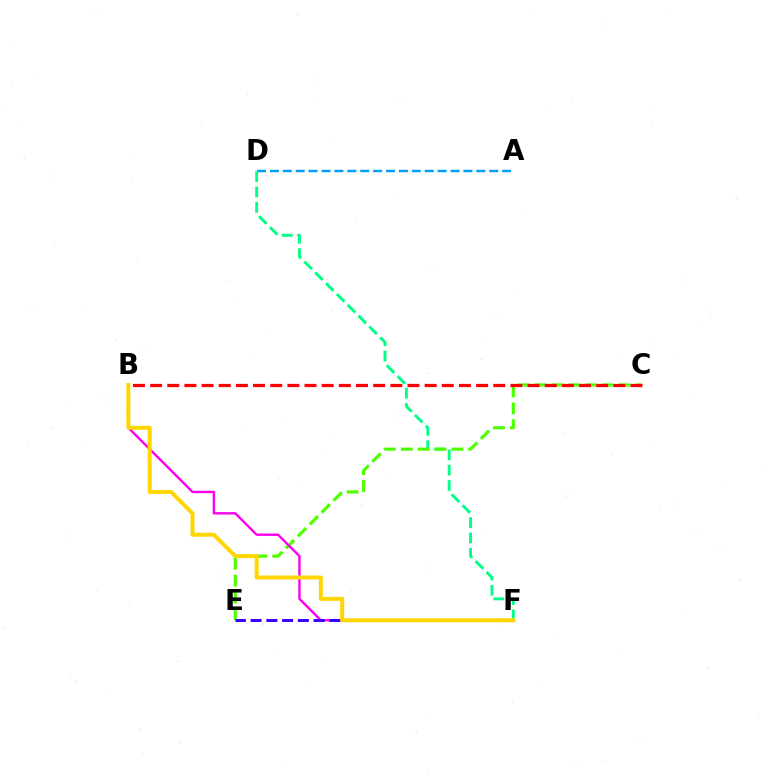{('A', 'D'): [{'color': '#009eff', 'line_style': 'dashed', 'thickness': 1.75}], ('D', 'F'): [{'color': '#00ff86', 'line_style': 'dashed', 'thickness': 2.08}], ('C', 'E'): [{'color': '#4fff00', 'line_style': 'dashed', 'thickness': 2.29}], ('B', 'F'): [{'color': '#ff00ed', 'line_style': 'solid', 'thickness': 1.72}, {'color': '#ffd500', 'line_style': 'solid', 'thickness': 2.86}], ('B', 'C'): [{'color': '#ff0000', 'line_style': 'dashed', 'thickness': 2.33}], ('E', 'F'): [{'color': '#3700ff', 'line_style': 'dashed', 'thickness': 2.14}]}